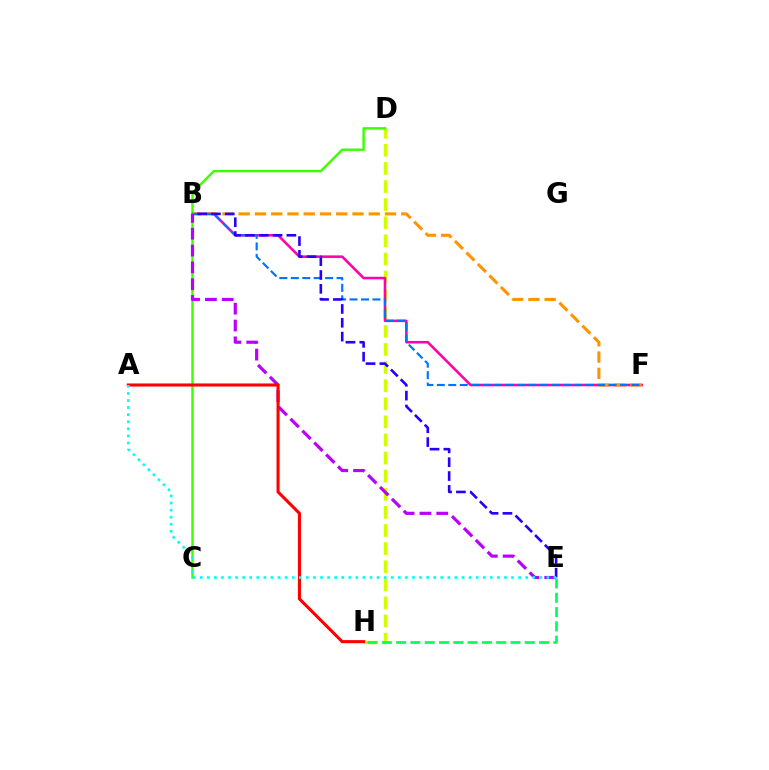{('D', 'H'): [{'color': '#d1ff00', 'line_style': 'dashed', 'thickness': 2.46}], ('E', 'H'): [{'color': '#00ff5c', 'line_style': 'dashed', 'thickness': 1.94}], ('B', 'F'): [{'color': '#ff00ac', 'line_style': 'solid', 'thickness': 1.85}, {'color': '#ff9400', 'line_style': 'dashed', 'thickness': 2.21}, {'color': '#0074ff', 'line_style': 'dashed', 'thickness': 1.56}], ('C', 'D'): [{'color': '#3dff00', 'line_style': 'solid', 'thickness': 1.74}], ('B', 'E'): [{'color': '#2500ff', 'line_style': 'dashed', 'thickness': 1.88}, {'color': '#b900ff', 'line_style': 'dashed', 'thickness': 2.29}], ('A', 'H'): [{'color': '#ff0000', 'line_style': 'solid', 'thickness': 2.22}], ('A', 'E'): [{'color': '#00fff6', 'line_style': 'dotted', 'thickness': 1.92}]}